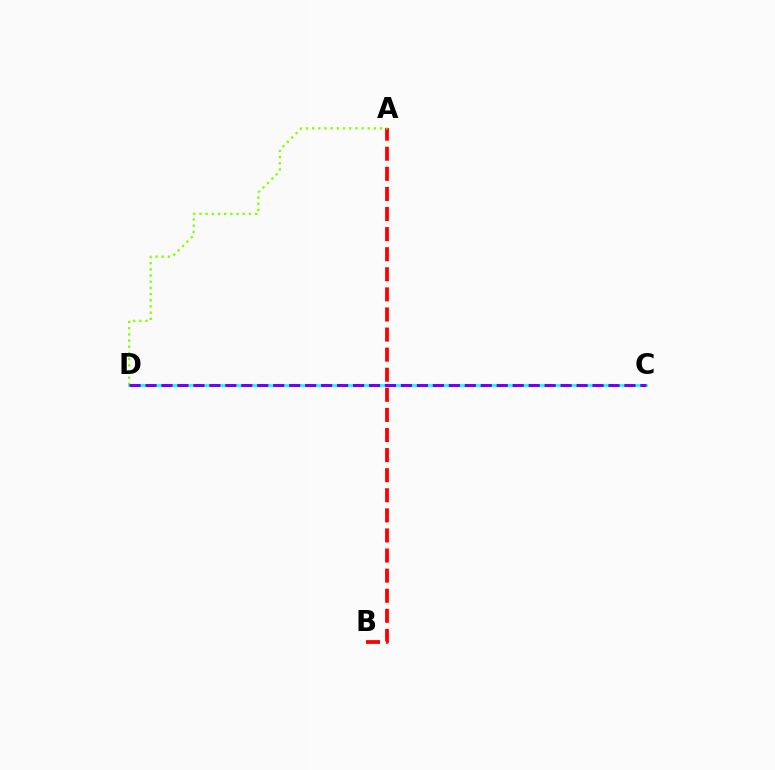{('A', 'B'): [{'color': '#ff0000', 'line_style': 'dashed', 'thickness': 2.73}], ('C', 'D'): [{'color': '#00fff6', 'line_style': 'solid', 'thickness': 1.86}, {'color': '#7200ff', 'line_style': 'dashed', 'thickness': 2.17}], ('A', 'D'): [{'color': '#84ff00', 'line_style': 'dotted', 'thickness': 1.68}]}